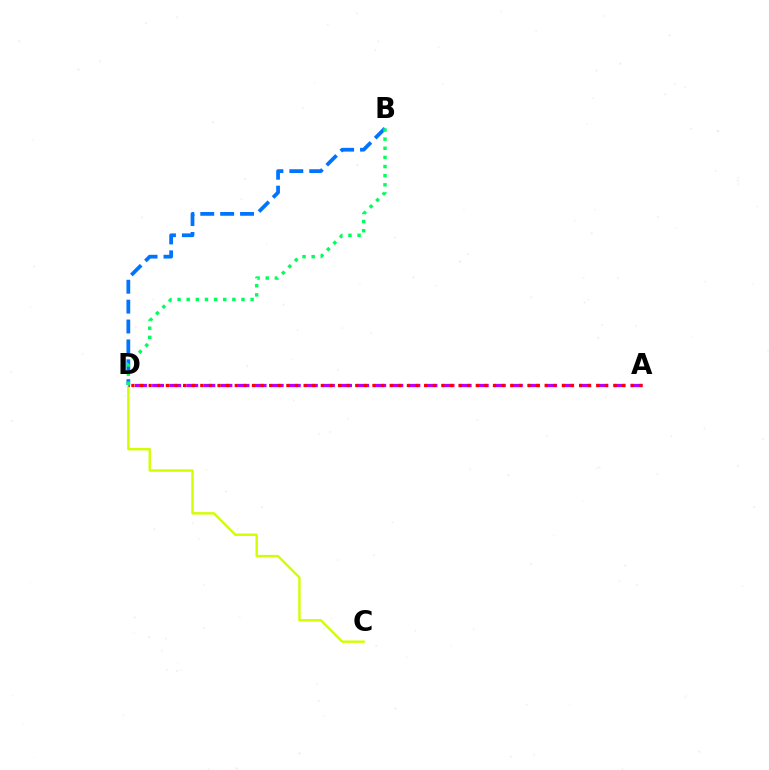{('B', 'D'): [{'color': '#0074ff', 'line_style': 'dashed', 'thickness': 2.7}, {'color': '#00ff5c', 'line_style': 'dotted', 'thickness': 2.48}], ('C', 'D'): [{'color': '#d1ff00', 'line_style': 'solid', 'thickness': 1.74}], ('A', 'D'): [{'color': '#b900ff', 'line_style': 'dashed', 'thickness': 2.32}, {'color': '#ff0000', 'line_style': 'dotted', 'thickness': 2.34}]}